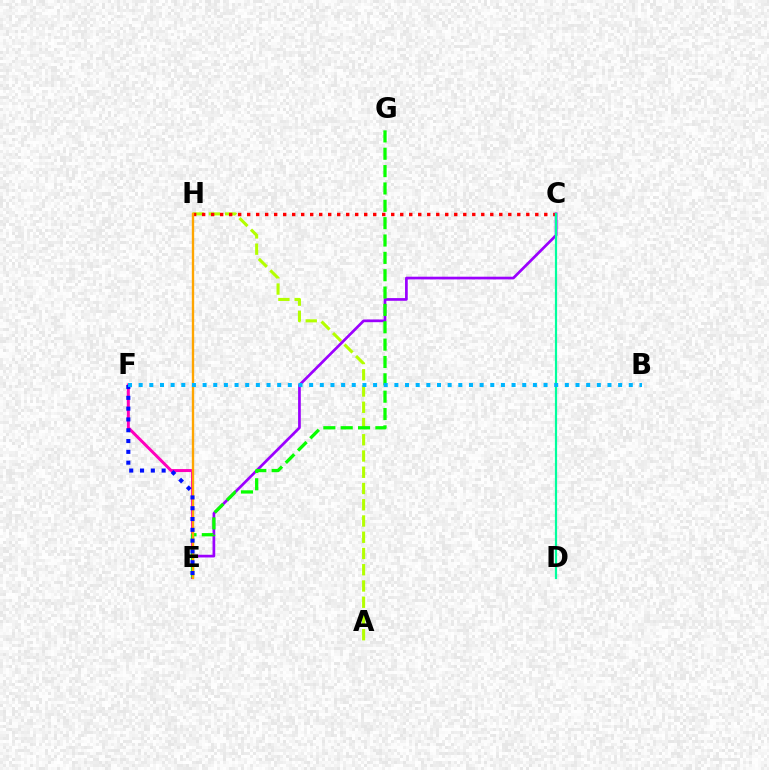{('A', 'H'): [{'color': '#b3ff00', 'line_style': 'dashed', 'thickness': 2.21}], ('C', 'H'): [{'color': '#ff0000', 'line_style': 'dotted', 'thickness': 2.45}], ('E', 'F'): [{'color': '#ff00bd', 'line_style': 'solid', 'thickness': 2.15}, {'color': '#0010ff', 'line_style': 'dotted', 'thickness': 2.93}], ('C', 'E'): [{'color': '#9b00ff', 'line_style': 'solid', 'thickness': 1.95}], ('E', 'G'): [{'color': '#08ff00', 'line_style': 'dashed', 'thickness': 2.36}], ('E', 'H'): [{'color': '#ffa500', 'line_style': 'solid', 'thickness': 1.7}], ('C', 'D'): [{'color': '#00ff9d', 'line_style': 'solid', 'thickness': 1.59}], ('B', 'F'): [{'color': '#00b5ff', 'line_style': 'dotted', 'thickness': 2.89}]}